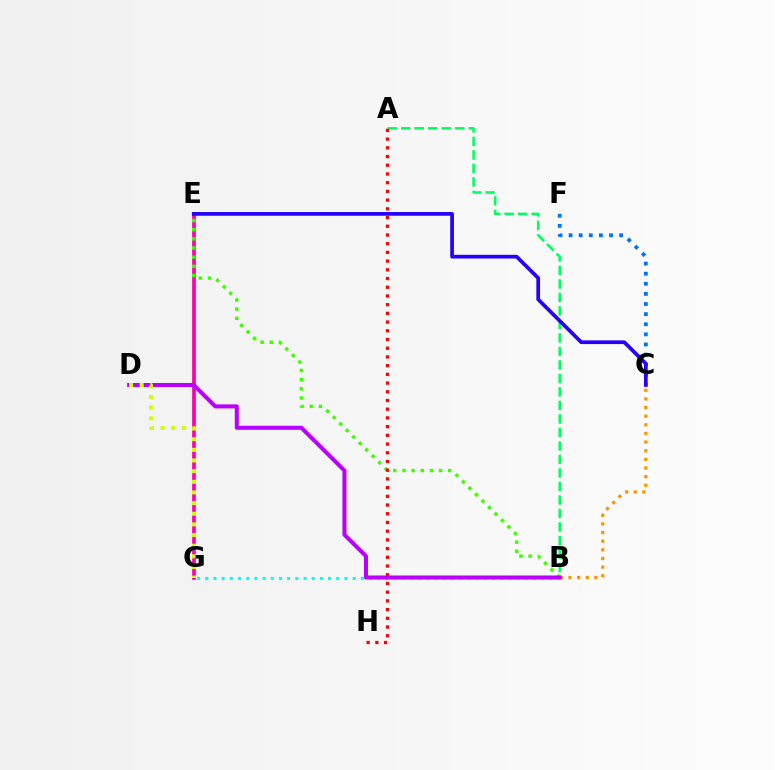{('C', 'F'): [{'color': '#0074ff', 'line_style': 'dotted', 'thickness': 2.75}], ('B', 'C'): [{'color': '#ff9400', 'line_style': 'dotted', 'thickness': 2.35}], ('E', 'G'): [{'color': '#ff00ac', 'line_style': 'solid', 'thickness': 2.67}], ('A', 'B'): [{'color': '#00ff5c', 'line_style': 'dashed', 'thickness': 1.83}], ('B', 'E'): [{'color': '#3dff00', 'line_style': 'dotted', 'thickness': 2.49}], ('B', 'G'): [{'color': '#00fff6', 'line_style': 'dotted', 'thickness': 2.23}], ('A', 'H'): [{'color': '#ff0000', 'line_style': 'dotted', 'thickness': 2.37}], ('B', 'D'): [{'color': '#b900ff', 'line_style': 'solid', 'thickness': 2.9}], ('C', 'E'): [{'color': '#2500ff', 'line_style': 'solid', 'thickness': 2.67}], ('D', 'G'): [{'color': '#d1ff00', 'line_style': 'dotted', 'thickness': 2.89}]}